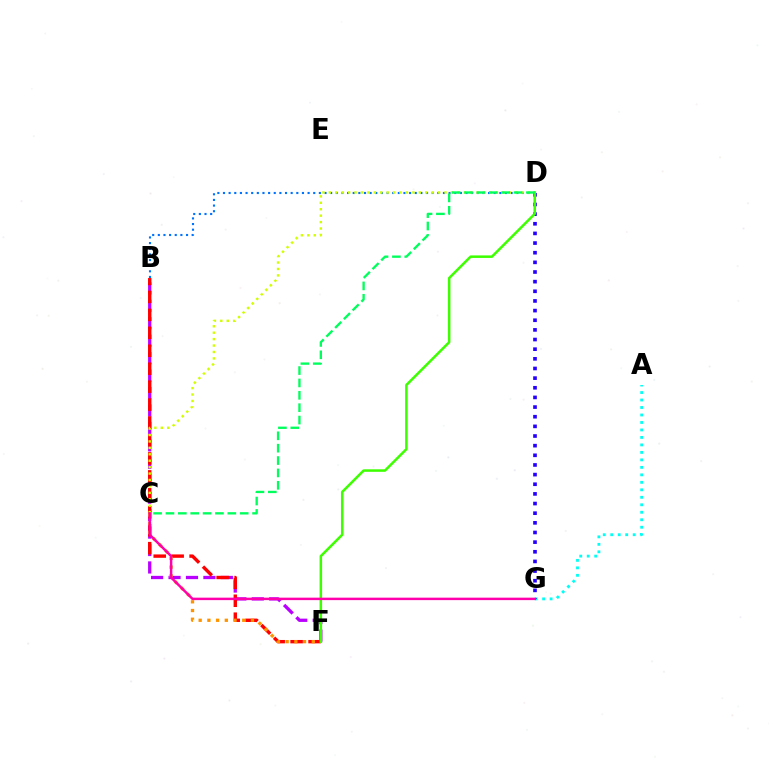{('B', 'D'): [{'color': '#0074ff', 'line_style': 'dotted', 'thickness': 1.53}], ('A', 'G'): [{'color': '#00fff6', 'line_style': 'dotted', 'thickness': 2.03}], ('B', 'F'): [{'color': '#b900ff', 'line_style': 'dashed', 'thickness': 2.37}, {'color': '#ff0000', 'line_style': 'dashed', 'thickness': 2.44}], ('C', 'D'): [{'color': '#d1ff00', 'line_style': 'dotted', 'thickness': 1.75}, {'color': '#00ff5c', 'line_style': 'dashed', 'thickness': 1.68}], ('C', 'F'): [{'color': '#ff9400', 'line_style': 'dotted', 'thickness': 2.37}], ('D', 'G'): [{'color': '#2500ff', 'line_style': 'dotted', 'thickness': 2.62}], ('D', 'F'): [{'color': '#3dff00', 'line_style': 'solid', 'thickness': 1.81}], ('C', 'G'): [{'color': '#ff00ac', 'line_style': 'solid', 'thickness': 1.78}]}